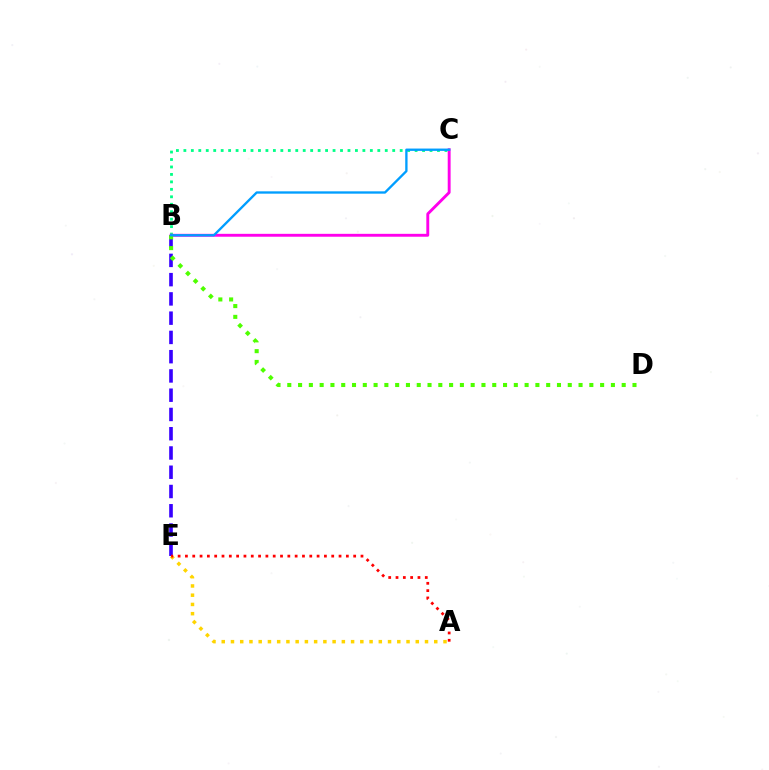{('B', 'E'): [{'color': '#3700ff', 'line_style': 'dashed', 'thickness': 2.62}], ('B', 'C'): [{'color': '#00ff86', 'line_style': 'dotted', 'thickness': 2.03}, {'color': '#ff00ed', 'line_style': 'solid', 'thickness': 2.08}, {'color': '#009eff', 'line_style': 'solid', 'thickness': 1.68}], ('B', 'D'): [{'color': '#4fff00', 'line_style': 'dotted', 'thickness': 2.93}], ('A', 'E'): [{'color': '#ffd500', 'line_style': 'dotted', 'thickness': 2.51}, {'color': '#ff0000', 'line_style': 'dotted', 'thickness': 1.99}]}